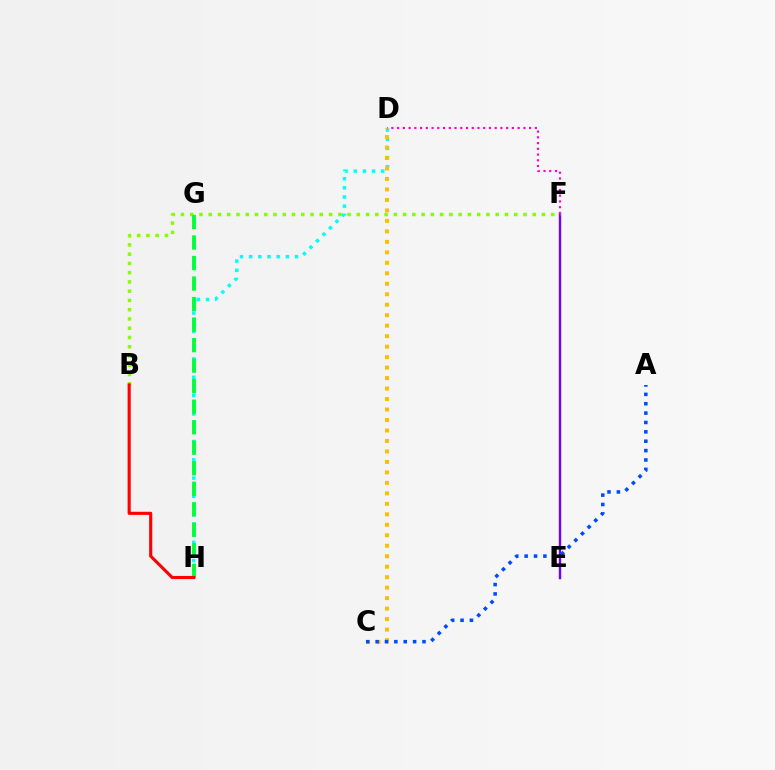{('D', 'H'): [{'color': '#00fff6', 'line_style': 'dotted', 'thickness': 2.49}], ('E', 'F'): [{'color': '#7200ff', 'line_style': 'solid', 'thickness': 1.71}], ('D', 'F'): [{'color': '#ff00cf', 'line_style': 'dotted', 'thickness': 1.56}], ('B', 'F'): [{'color': '#84ff00', 'line_style': 'dotted', 'thickness': 2.52}], ('G', 'H'): [{'color': '#00ff39', 'line_style': 'dashed', 'thickness': 2.79}], ('C', 'D'): [{'color': '#ffbd00', 'line_style': 'dotted', 'thickness': 2.85}], ('A', 'C'): [{'color': '#004bff', 'line_style': 'dotted', 'thickness': 2.55}], ('B', 'H'): [{'color': '#ff0000', 'line_style': 'solid', 'thickness': 2.24}]}